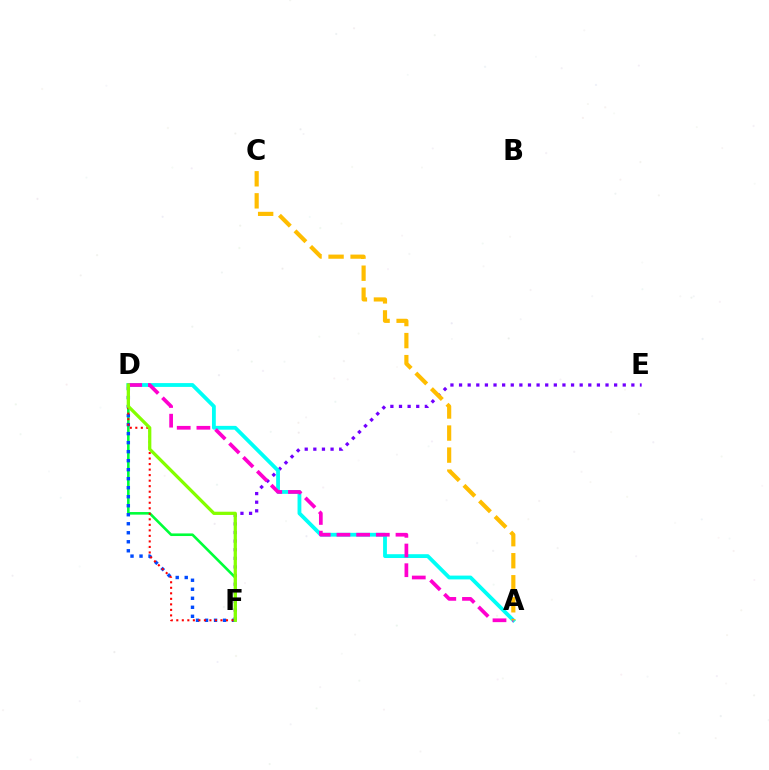{('E', 'F'): [{'color': '#7200ff', 'line_style': 'dotted', 'thickness': 2.34}], ('D', 'F'): [{'color': '#00ff39', 'line_style': 'solid', 'thickness': 1.88}, {'color': '#004bff', 'line_style': 'dotted', 'thickness': 2.45}, {'color': '#ff0000', 'line_style': 'dotted', 'thickness': 1.5}, {'color': '#84ff00', 'line_style': 'solid', 'thickness': 2.34}], ('A', 'D'): [{'color': '#00fff6', 'line_style': 'solid', 'thickness': 2.75}, {'color': '#ff00cf', 'line_style': 'dashed', 'thickness': 2.67}], ('A', 'C'): [{'color': '#ffbd00', 'line_style': 'dashed', 'thickness': 2.99}]}